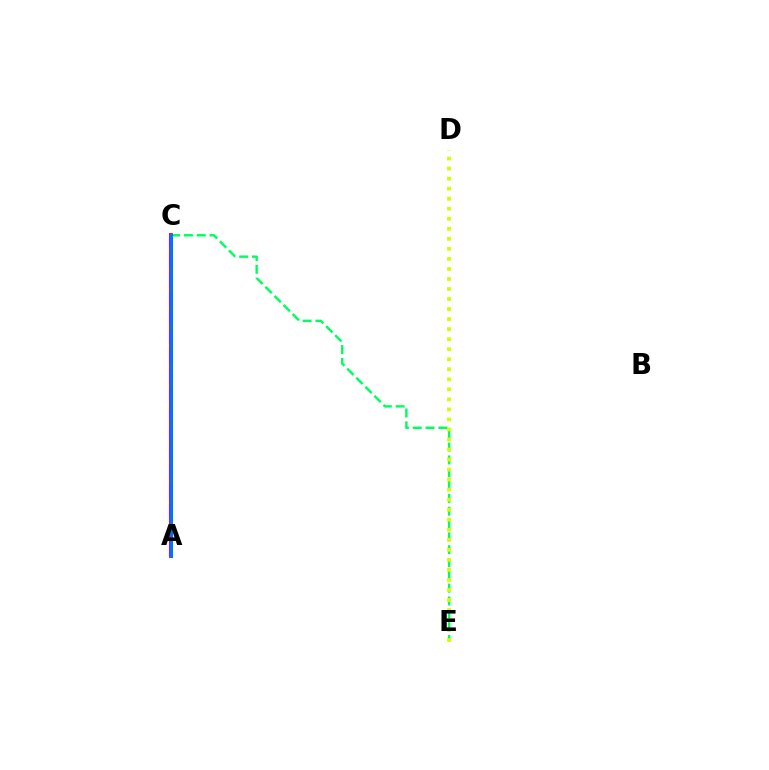{('A', 'C'): [{'color': '#ff0000', 'line_style': 'solid', 'thickness': 2.76}, {'color': '#b900ff', 'line_style': 'dashed', 'thickness': 2.62}, {'color': '#0074ff', 'line_style': 'solid', 'thickness': 2.2}], ('C', 'E'): [{'color': '#00ff5c', 'line_style': 'dashed', 'thickness': 1.74}], ('D', 'E'): [{'color': '#d1ff00', 'line_style': 'dotted', 'thickness': 2.73}]}